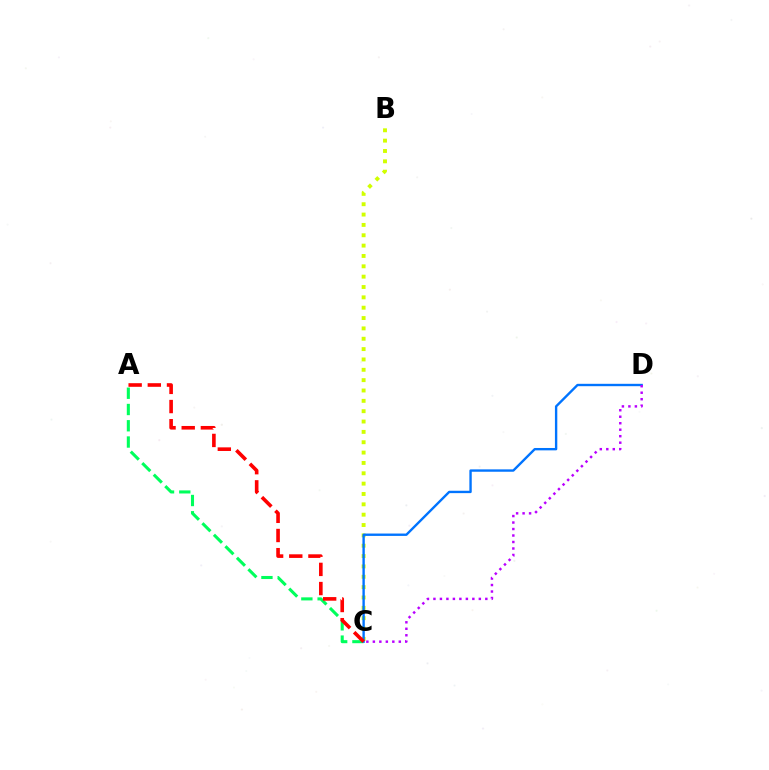{('A', 'C'): [{'color': '#00ff5c', 'line_style': 'dashed', 'thickness': 2.21}, {'color': '#ff0000', 'line_style': 'dashed', 'thickness': 2.6}], ('B', 'C'): [{'color': '#d1ff00', 'line_style': 'dotted', 'thickness': 2.81}], ('C', 'D'): [{'color': '#0074ff', 'line_style': 'solid', 'thickness': 1.71}, {'color': '#b900ff', 'line_style': 'dotted', 'thickness': 1.76}]}